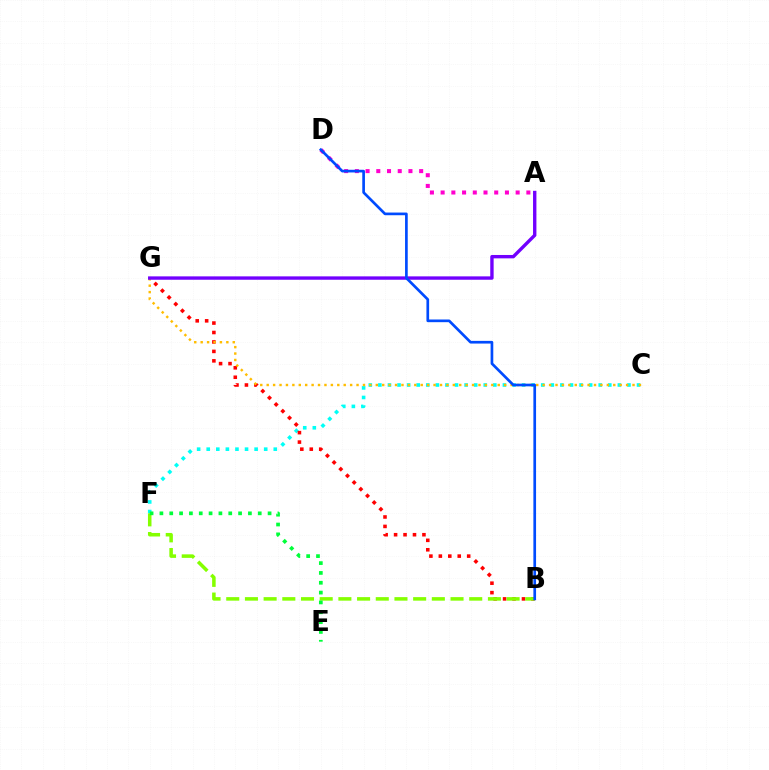{('C', 'F'): [{'color': '#00fff6', 'line_style': 'dotted', 'thickness': 2.6}], ('B', 'G'): [{'color': '#ff0000', 'line_style': 'dotted', 'thickness': 2.57}], ('C', 'G'): [{'color': '#ffbd00', 'line_style': 'dotted', 'thickness': 1.74}], ('A', 'G'): [{'color': '#7200ff', 'line_style': 'solid', 'thickness': 2.43}], ('B', 'F'): [{'color': '#84ff00', 'line_style': 'dashed', 'thickness': 2.54}], ('A', 'D'): [{'color': '#ff00cf', 'line_style': 'dotted', 'thickness': 2.91}], ('E', 'F'): [{'color': '#00ff39', 'line_style': 'dotted', 'thickness': 2.67}], ('B', 'D'): [{'color': '#004bff', 'line_style': 'solid', 'thickness': 1.93}]}